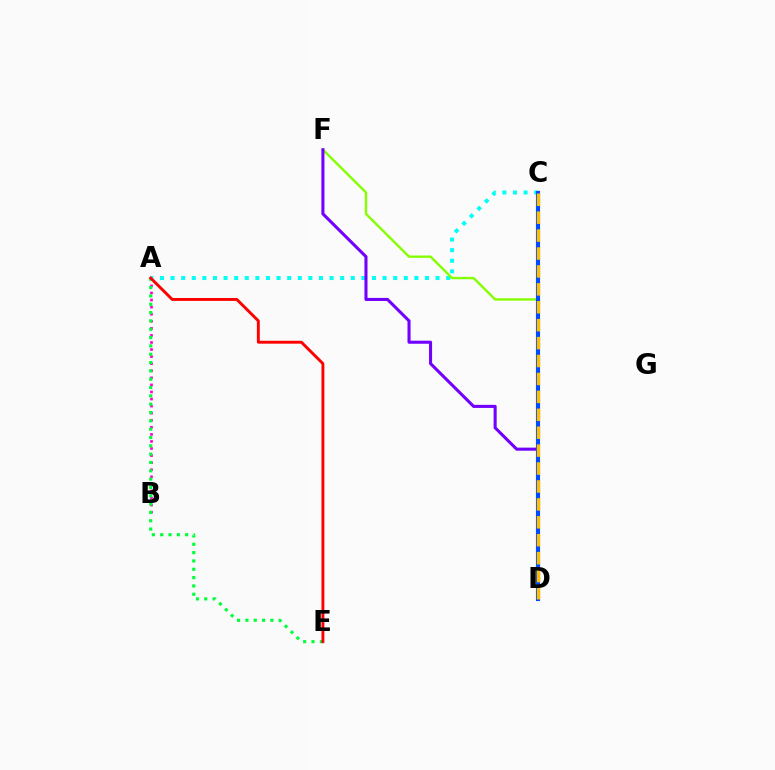{('A', 'B'): [{'color': '#ff00cf', 'line_style': 'dotted', 'thickness': 1.92}], ('A', 'C'): [{'color': '#00fff6', 'line_style': 'dotted', 'thickness': 2.88}], ('A', 'E'): [{'color': '#00ff39', 'line_style': 'dotted', 'thickness': 2.26}, {'color': '#ff0000', 'line_style': 'solid', 'thickness': 2.09}], ('D', 'F'): [{'color': '#84ff00', 'line_style': 'solid', 'thickness': 1.71}, {'color': '#7200ff', 'line_style': 'solid', 'thickness': 2.21}], ('C', 'D'): [{'color': '#004bff', 'line_style': 'solid', 'thickness': 2.97}, {'color': '#ffbd00', 'line_style': 'dashed', 'thickness': 2.43}]}